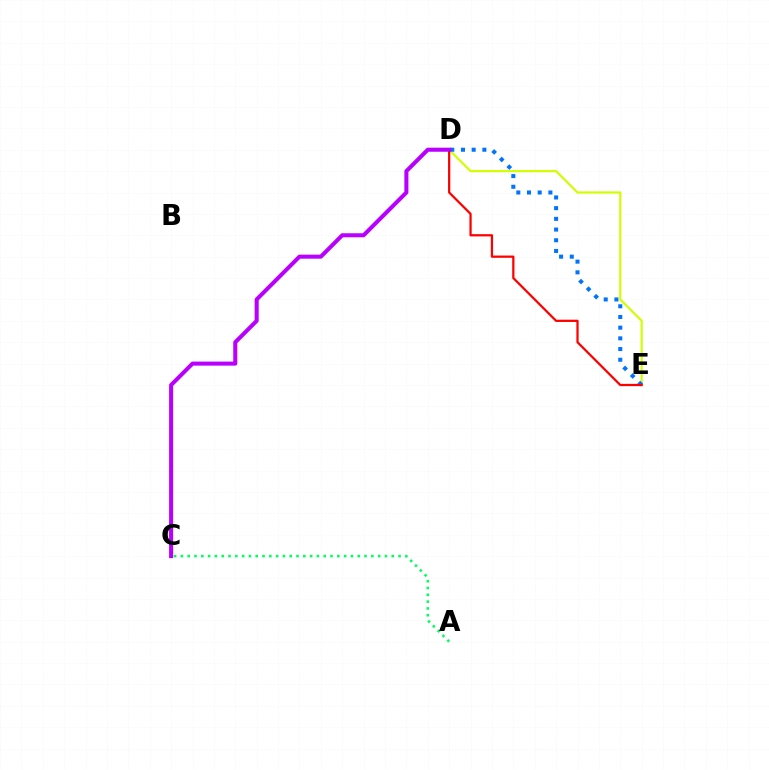{('D', 'E'): [{'color': '#d1ff00', 'line_style': 'solid', 'thickness': 1.57}, {'color': '#0074ff', 'line_style': 'dotted', 'thickness': 2.91}, {'color': '#ff0000', 'line_style': 'solid', 'thickness': 1.62}], ('A', 'C'): [{'color': '#00ff5c', 'line_style': 'dotted', 'thickness': 1.85}], ('C', 'D'): [{'color': '#b900ff', 'line_style': 'solid', 'thickness': 2.91}]}